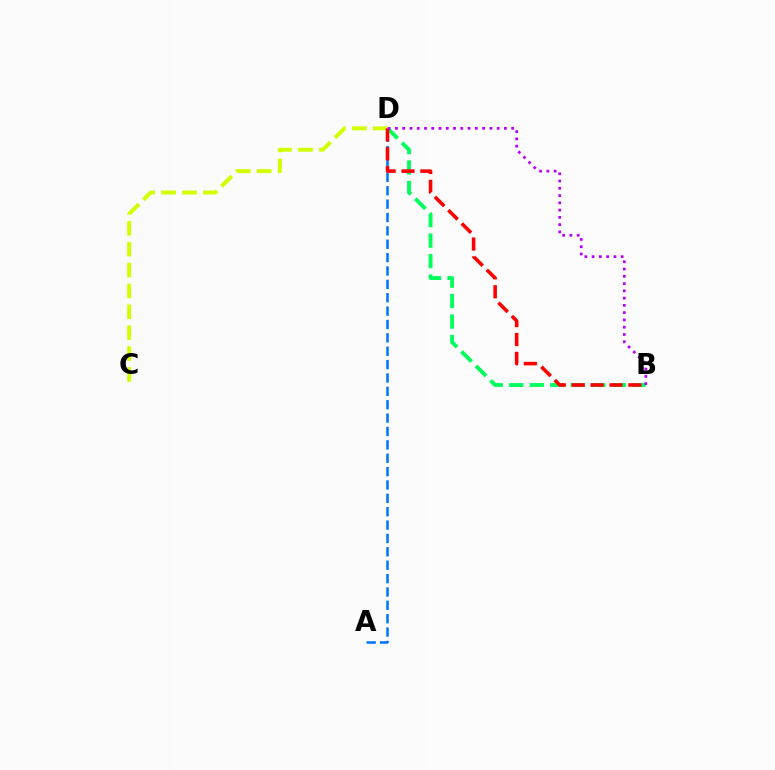{('B', 'D'): [{'color': '#00ff5c', 'line_style': 'dashed', 'thickness': 2.78}, {'color': '#ff0000', 'line_style': 'dashed', 'thickness': 2.57}, {'color': '#b900ff', 'line_style': 'dotted', 'thickness': 1.97}], ('A', 'D'): [{'color': '#0074ff', 'line_style': 'dashed', 'thickness': 1.82}], ('C', 'D'): [{'color': '#d1ff00', 'line_style': 'dashed', 'thickness': 2.84}]}